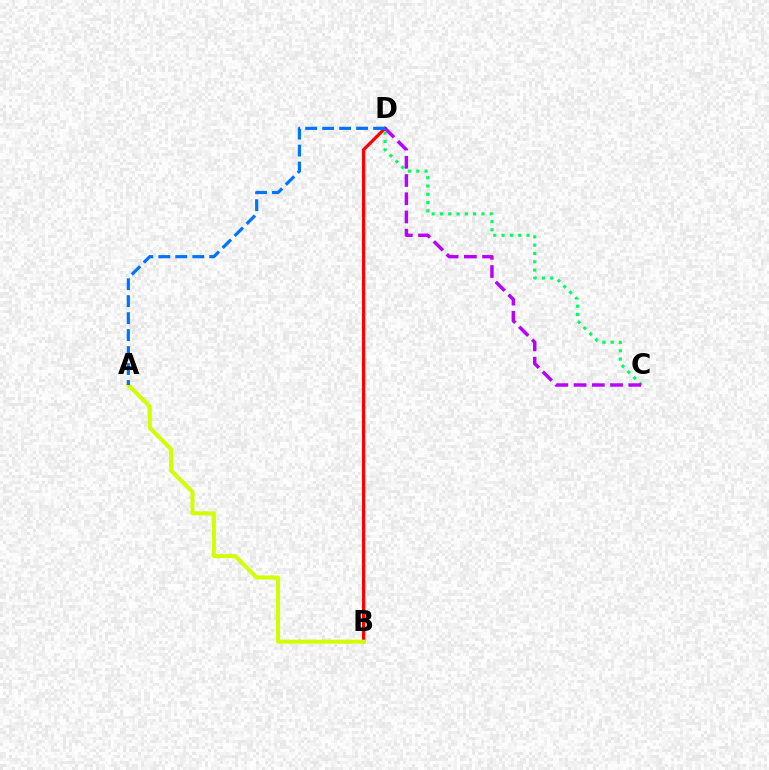{('B', 'D'): [{'color': '#ff0000', 'line_style': 'solid', 'thickness': 2.34}], ('C', 'D'): [{'color': '#00ff5c', 'line_style': 'dotted', 'thickness': 2.26}, {'color': '#b900ff', 'line_style': 'dashed', 'thickness': 2.48}], ('A', 'B'): [{'color': '#d1ff00', 'line_style': 'solid', 'thickness': 2.89}], ('A', 'D'): [{'color': '#0074ff', 'line_style': 'dashed', 'thickness': 2.31}]}